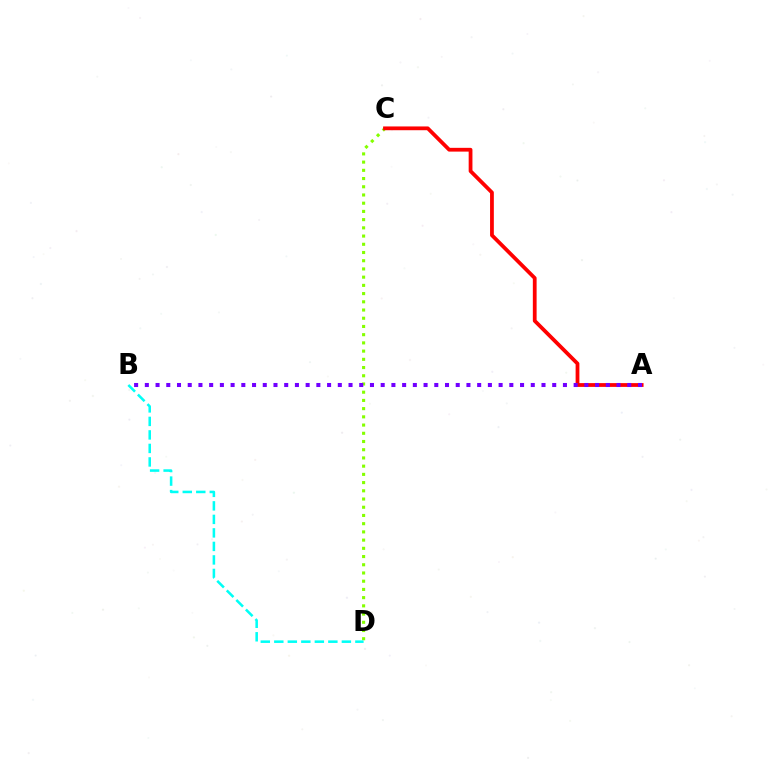{('C', 'D'): [{'color': '#84ff00', 'line_style': 'dotted', 'thickness': 2.23}], ('B', 'D'): [{'color': '#00fff6', 'line_style': 'dashed', 'thickness': 1.84}], ('A', 'C'): [{'color': '#ff0000', 'line_style': 'solid', 'thickness': 2.72}], ('A', 'B'): [{'color': '#7200ff', 'line_style': 'dotted', 'thickness': 2.91}]}